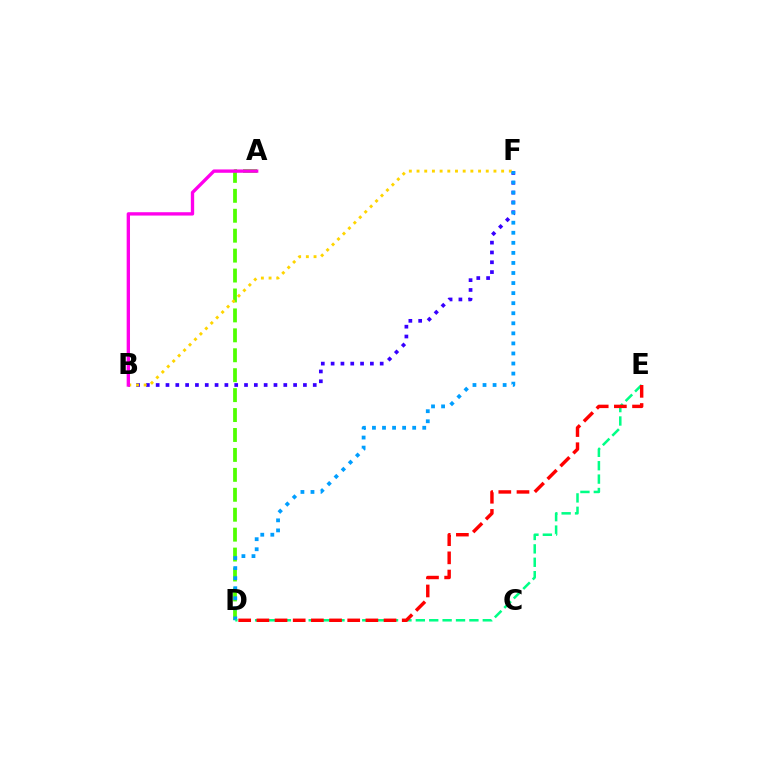{('A', 'D'): [{'color': '#4fff00', 'line_style': 'dashed', 'thickness': 2.71}], ('B', 'F'): [{'color': '#3700ff', 'line_style': 'dotted', 'thickness': 2.67}, {'color': '#ffd500', 'line_style': 'dotted', 'thickness': 2.09}], ('A', 'B'): [{'color': '#ff00ed', 'line_style': 'solid', 'thickness': 2.4}], ('D', 'F'): [{'color': '#009eff', 'line_style': 'dotted', 'thickness': 2.73}], ('D', 'E'): [{'color': '#00ff86', 'line_style': 'dashed', 'thickness': 1.82}, {'color': '#ff0000', 'line_style': 'dashed', 'thickness': 2.47}]}